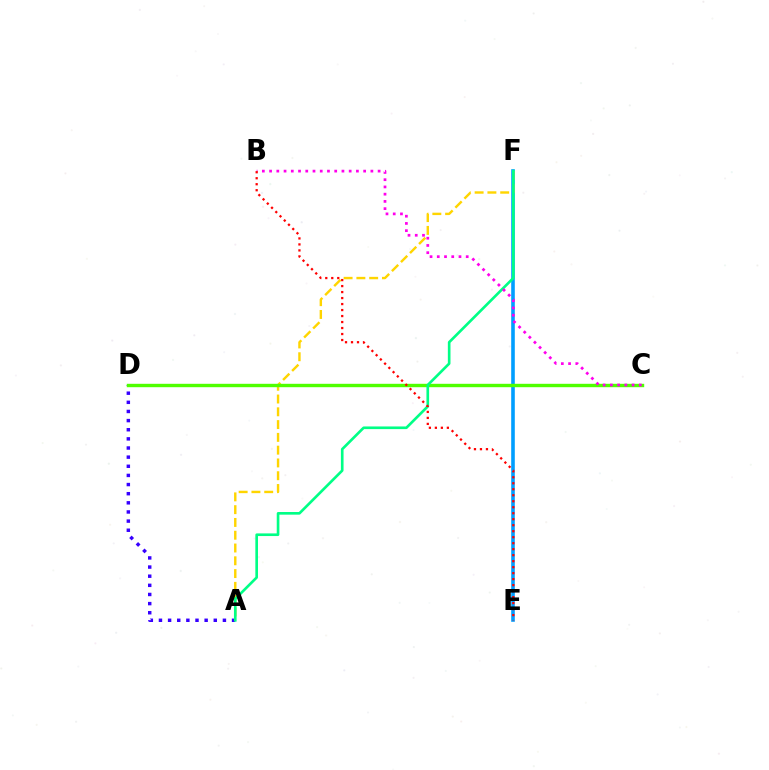{('E', 'F'): [{'color': '#009eff', 'line_style': 'solid', 'thickness': 2.59}], ('A', 'D'): [{'color': '#3700ff', 'line_style': 'dotted', 'thickness': 2.48}], ('A', 'F'): [{'color': '#ffd500', 'line_style': 'dashed', 'thickness': 1.74}, {'color': '#00ff86', 'line_style': 'solid', 'thickness': 1.91}], ('C', 'D'): [{'color': '#4fff00', 'line_style': 'solid', 'thickness': 2.44}], ('B', 'C'): [{'color': '#ff00ed', 'line_style': 'dotted', 'thickness': 1.97}], ('B', 'E'): [{'color': '#ff0000', 'line_style': 'dotted', 'thickness': 1.63}]}